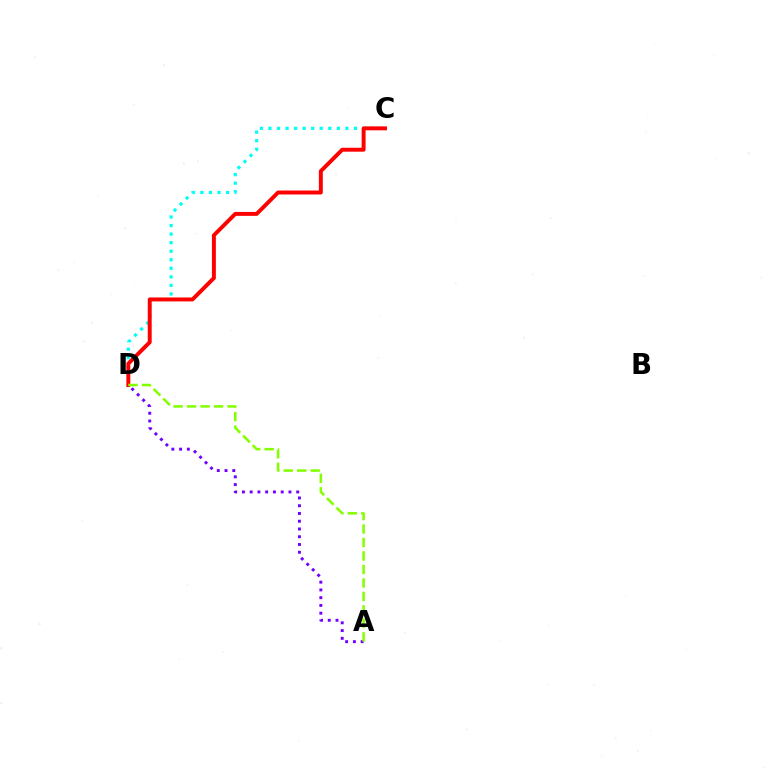{('C', 'D'): [{'color': '#00fff6', 'line_style': 'dotted', 'thickness': 2.32}, {'color': '#ff0000', 'line_style': 'solid', 'thickness': 2.83}], ('A', 'D'): [{'color': '#7200ff', 'line_style': 'dotted', 'thickness': 2.11}, {'color': '#84ff00', 'line_style': 'dashed', 'thickness': 1.83}]}